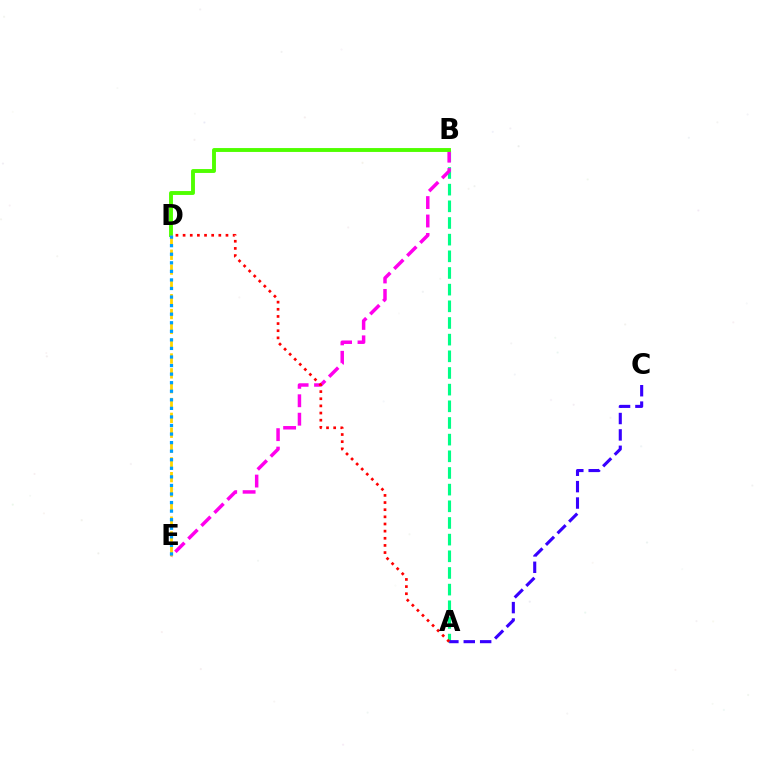{('A', 'B'): [{'color': '#00ff86', 'line_style': 'dashed', 'thickness': 2.26}], ('B', 'E'): [{'color': '#ff00ed', 'line_style': 'dashed', 'thickness': 2.5}], ('A', 'C'): [{'color': '#3700ff', 'line_style': 'dashed', 'thickness': 2.23}], ('B', 'D'): [{'color': '#4fff00', 'line_style': 'solid', 'thickness': 2.8}], ('A', 'D'): [{'color': '#ff0000', 'line_style': 'dotted', 'thickness': 1.94}], ('D', 'E'): [{'color': '#ffd500', 'line_style': 'dashed', 'thickness': 2.01}, {'color': '#009eff', 'line_style': 'dotted', 'thickness': 2.33}]}